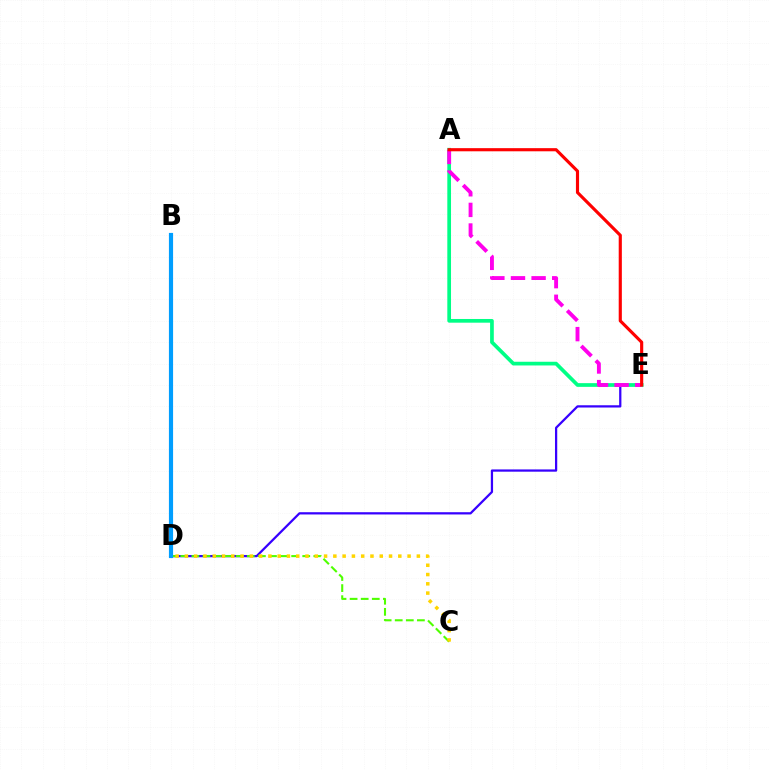{('D', 'E'): [{'color': '#3700ff', 'line_style': 'solid', 'thickness': 1.62}], ('C', 'D'): [{'color': '#4fff00', 'line_style': 'dashed', 'thickness': 1.51}, {'color': '#ffd500', 'line_style': 'dotted', 'thickness': 2.52}], ('A', 'E'): [{'color': '#00ff86', 'line_style': 'solid', 'thickness': 2.67}, {'color': '#ff00ed', 'line_style': 'dashed', 'thickness': 2.8}, {'color': '#ff0000', 'line_style': 'solid', 'thickness': 2.26}], ('B', 'D'): [{'color': '#009eff', 'line_style': 'solid', 'thickness': 3.0}]}